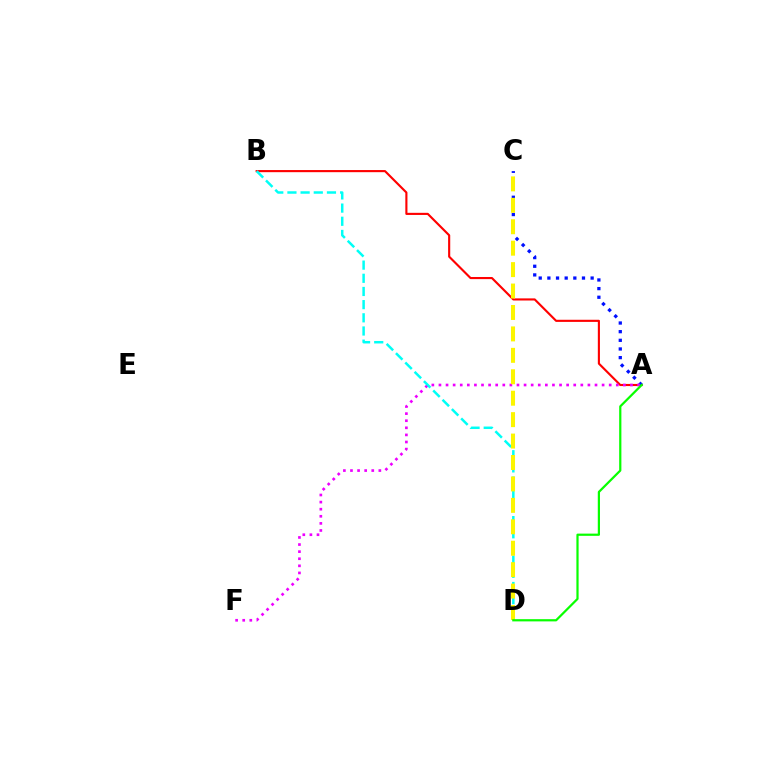{('A', 'B'): [{'color': '#ff0000', 'line_style': 'solid', 'thickness': 1.53}], ('A', 'C'): [{'color': '#0010ff', 'line_style': 'dotted', 'thickness': 2.35}], ('A', 'F'): [{'color': '#ee00ff', 'line_style': 'dotted', 'thickness': 1.93}], ('B', 'D'): [{'color': '#00fff6', 'line_style': 'dashed', 'thickness': 1.79}], ('C', 'D'): [{'color': '#fcf500', 'line_style': 'dashed', 'thickness': 2.91}], ('A', 'D'): [{'color': '#08ff00', 'line_style': 'solid', 'thickness': 1.6}]}